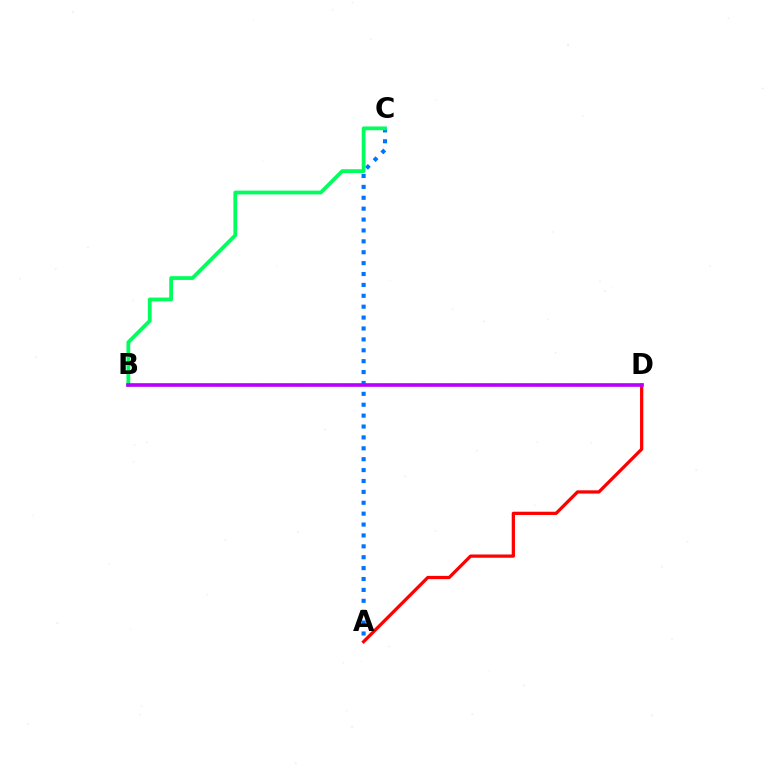{('A', 'D'): [{'color': '#ff0000', 'line_style': 'solid', 'thickness': 2.34}], ('B', 'D'): [{'color': '#d1ff00', 'line_style': 'dashed', 'thickness': 1.74}, {'color': '#b900ff', 'line_style': 'solid', 'thickness': 2.61}], ('A', 'C'): [{'color': '#0074ff', 'line_style': 'dotted', 'thickness': 2.96}], ('B', 'C'): [{'color': '#00ff5c', 'line_style': 'solid', 'thickness': 2.71}]}